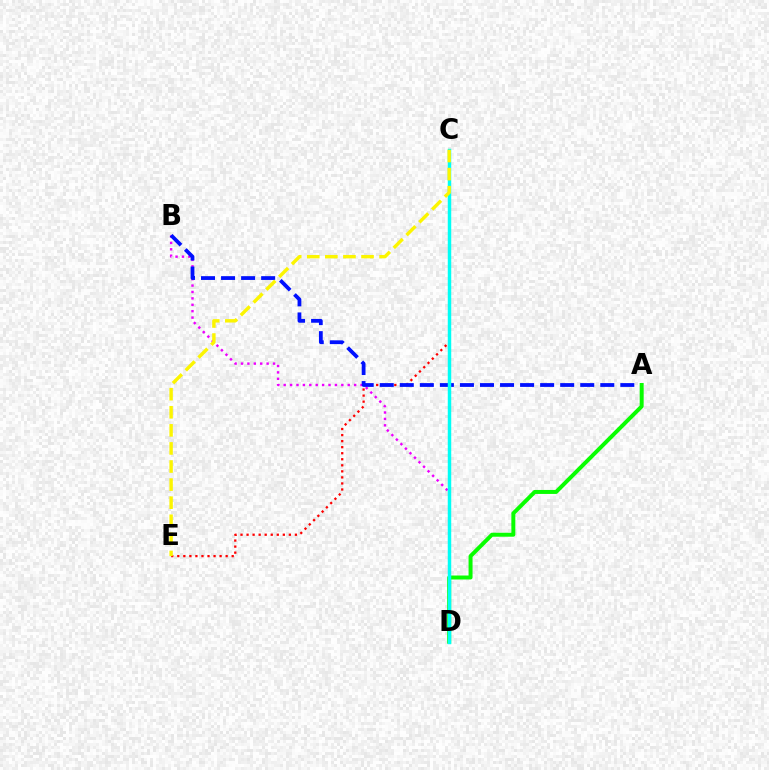{('B', 'D'): [{'color': '#ee00ff', 'line_style': 'dotted', 'thickness': 1.74}], ('C', 'E'): [{'color': '#ff0000', 'line_style': 'dotted', 'thickness': 1.64}, {'color': '#fcf500', 'line_style': 'dashed', 'thickness': 2.46}], ('A', 'B'): [{'color': '#0010ff', 'line_style': 'dashed', 'thickness': 2.72}], ('A', 'D'): [{'color': '#08ff00', 'line_style': 'solid', 'thickness': 2.86}], ('C', 'D'): [{'color': '#00fff6', 'line_style': 'solid', 'thickness': 2.49}]}